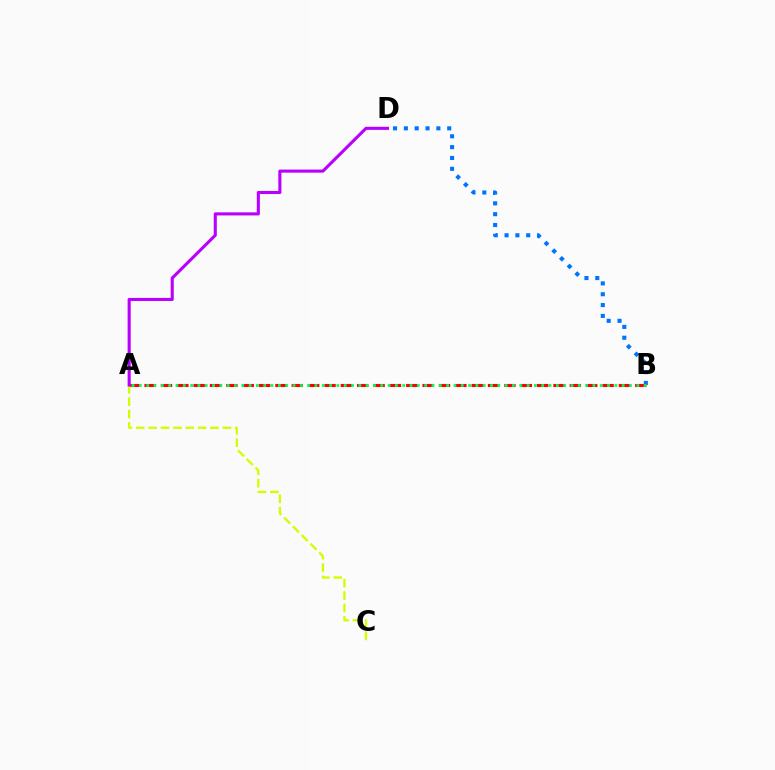{('B', 'D'): [{'color': '#0074ff', 'line_style': 'dotted', 'thickness': 2.94}], ('A', 'B'): [{'color': '#ff0000', 'line_style': 'dashed', 'thickness': 2.22}, {'color': '#00ff5c', 'line_style': 'dotted', 'thickness': 1.99}], ('A', 'C'): [{'color': '#d1ff00', 'line_style': 'dashed', 'thickness': 1.68}], ('A', 'D'): [{'color': '#b900ff', 'line_style': 'solid', 'thickness': 2.23}]}